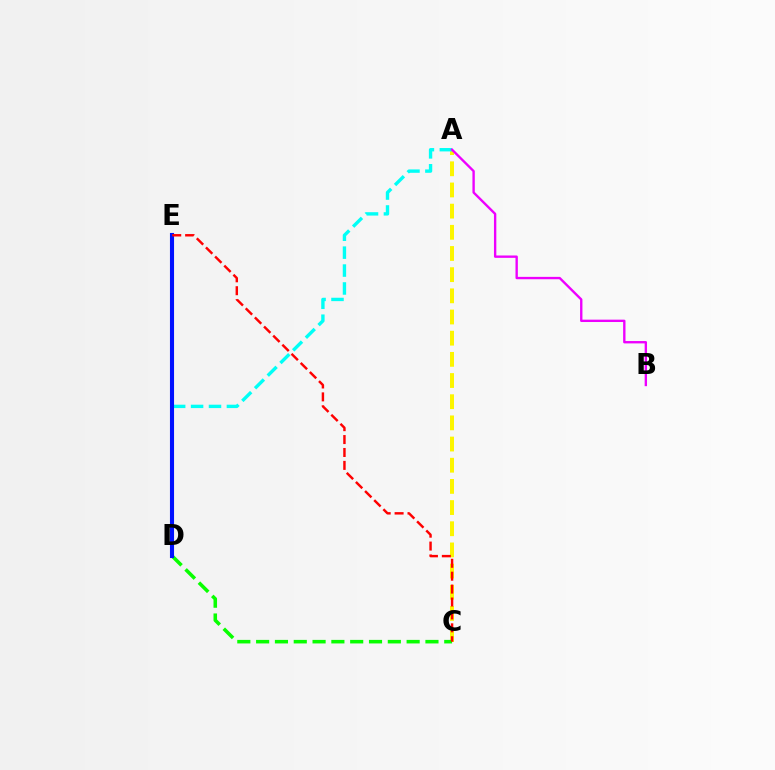{('A', 'C'): [{'color': '#fcf500', 'line_style': 'dashed', 'thickness': 2.88}], ('A', 'D'): [{'color': '#00fff6', 'line_style': 'dashed', 'thickness': 2.43}], ('A', 'B'): [{'color': '#ee00ff', 'line_style': 'solid', 'thickness': 1.7}], ('C', 'D'): [{'color': '#08ff00', 'line_style': 'dashed', 'thickness': 2.56}], ('D', 'E'): [{'color': '#0010ff', 'line_style': 'solid', 'thickness': 2.94}], ('C', 'E'): [{'color': '#ff0000', 'line_style': 'dashed', 'thickness': 1.75}]}